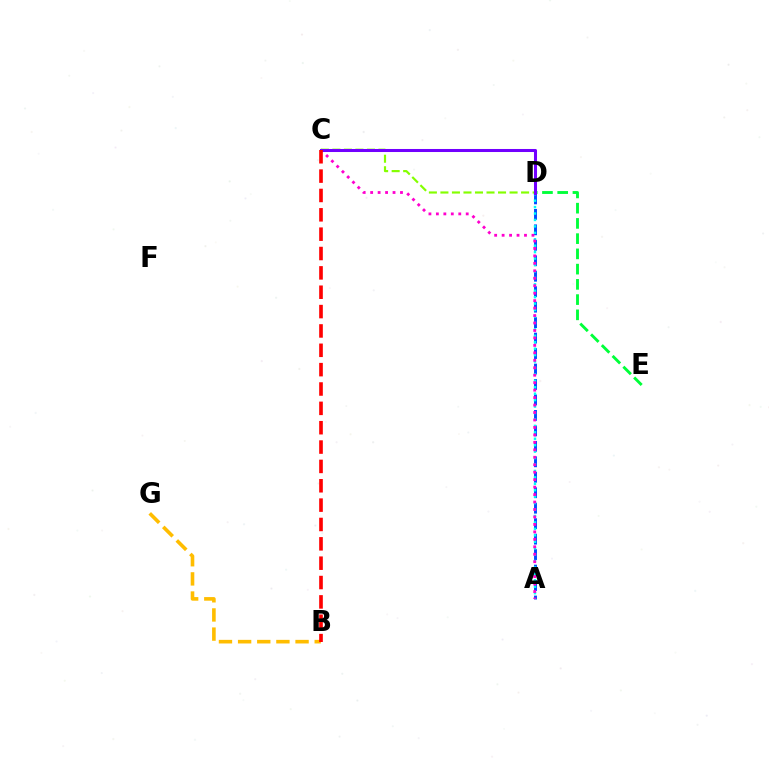{('A', 'D'): [{'color': '#004bff', 'line_style': 'dashed', 'thickness': 2.1}, {'color': '#00fff6', 'line_style': 'dotted', 'thickness': 1.75}], ('D', 'E'): [{'color': '#00ff39', 'line_style': 'dashed', 'thickness': 2.07}], ('A', 'C'): [{'color': '#ff00cf', 'line_style': 'dotted', 'thickness': 2.03}], ('B', 'G'): [{'color': '#ffbd00', 'line_style': 'dashed', 'thickness': 2.6}], ('C', 'D'): [{'color': '#84ff00', 'line_style': 'dashed', 'thickness': 1.57}, {'color': '#7200ff', 'line_style': 'solid', 'thickness': 2.19}], ('B', 'C'): [{'color': '#ff0000', 'line_style': 'dashed', 'thickness': 2.63}]}